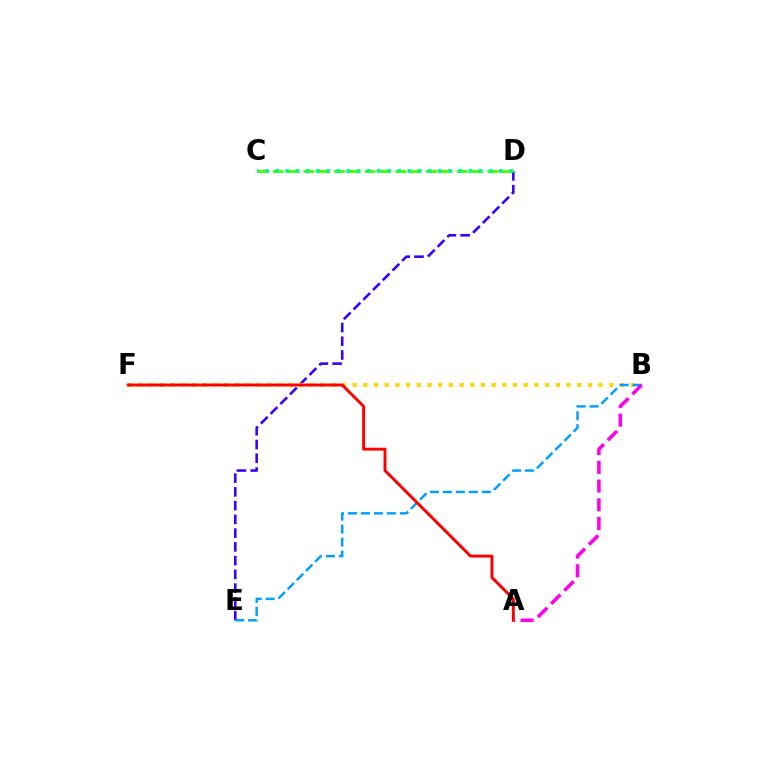{('D', 'E'): [{'color': '#3700ff', 'line_style': 'dashed', 'thickness': 1.87}], ('B', 'F'): [{'color': '#ffd500', 'line_style': 'dotted', 'thickness': 2.91}], ('B', 'E'): [{'color': '#009eff', 'line_style': 'dashed', 'thickness': 1.76}], ('A', 'B'): [{'color': '#ff00ed', 'line_style': 'dashed', 'thickness': 2.54}], ('A', 'F'): [{'color': '#ff0000', 'line_style': 'solid', 'thickness': 2.11}], ('C', 'D'): [{'color': '#4fff00', 'line_style': 'dashed', 'thickness': 2.08}, {'color': '#00ff86', 'line_style': 'dotted', 'thickness': 2.76}]}